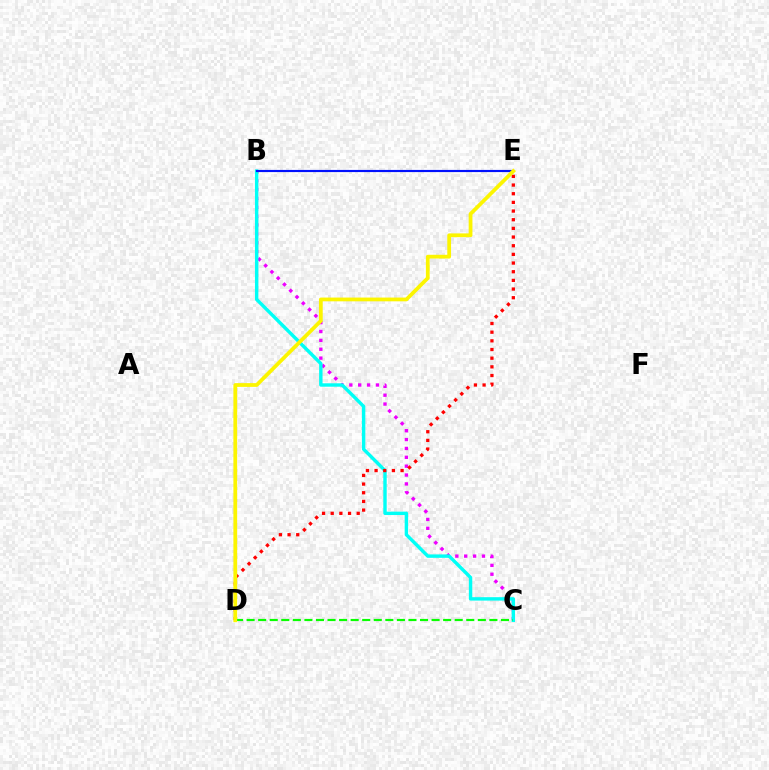{('B', 'C'): [{'color': '#ee00ff', 'line_style': 'dotted', 'thickness': 2.41}, {'color': '#00fff6', 'line_style': 'solid', 'thickness': 2.46}], ('D', 'E'): [{'color': '#ff0000', 'line_style': 'dotted', 'thickness': 2.35}, {'color': '#fcf500', 'line_style': 'solid', 'thickness': 2.71}], ('B', 'E'): [{'color': '#0010ff', 'line_style': 'solid', 'thickness': 1.56}], ('C', 'D'): [{'color': '#08ff00', 'line_style': 'dashed', 'thickness': 1.57}]}